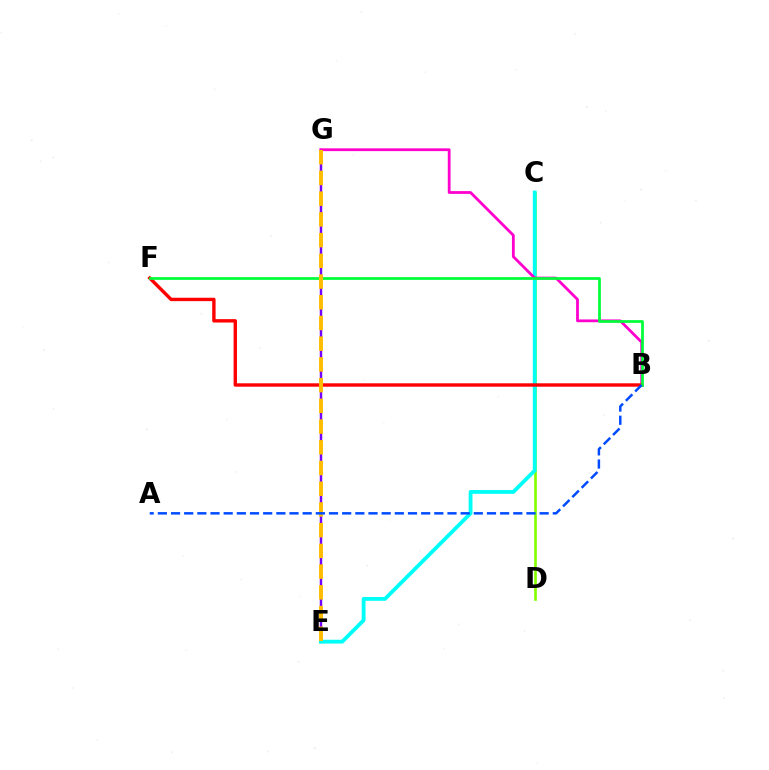{('E', 'G'): [{'color': '#7200ff', 'line_style': 'solid', 'thickness': 1.76}, {'color': '#ffbd00', 'line_style': 'dashed', 'thickness': 2.81}], ('C', 'D'): [{'color': '#84ff00', 'line_style': 'solid', 'thickness': 1.92}], ('C', 'E'): [{'color': '#00fff6', 'line_style': 'solid', 'thickness': 2.75}], ('B', 'G'): [{'color': '#ff00cf', 'line_style': 'solid', 'thickness': 2.0}], ('B', 'F'): [{'color': '#ff0000', 'line_style': 'solid', 'thickness': 2.44}, {'color': '#00ff39', 'line_style': 'solid', 'thickness': 1.96}], ('A', 'B'): [{'color': '#004bff', 'line_style': 'dashed', 'thickness': 1.79}]}